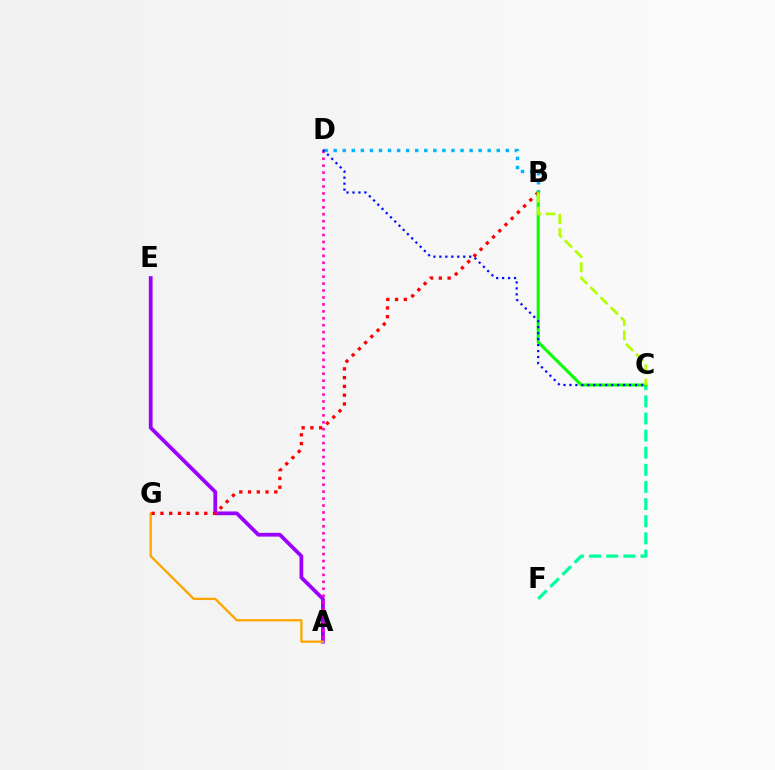{('A', 'E'): [{'color': '#9b00ff', 'line_style': 'solid', 'thickness': 2.71}], ('A', 'D'): [{'color': '#ff00bd', 'line_style': 'dotted', 'thickness': 1.88}], ('B', 'D'): [{'color': '#00b5ff', 'line_style': 'dotted', 'thickness': 2.46}], ('A', 'G'): [{'color': '#ffa500', 'line_style': 'solid', 'thickness': 1.67}], ('C', 'F'): [{'color': '#00ff9d', 'line_style': 'dashed', 'thickness': 2.33}], ('B', 'G'): [{'color': '#ff0000', 'line_style': 'dotted', 'thickness': 2.38}], ('B', 'C'): [{'color': '#08ff00', 'line_style': 'solid', 'thickness': 2.19}, {'color': '#b3ff00', 'line_style': 'dashed', 'thickness': 1.95}], ('C', 'D'): [{'color': '#0010ff', 'line_style': 'dotted', 'thickness': 1.62}]}